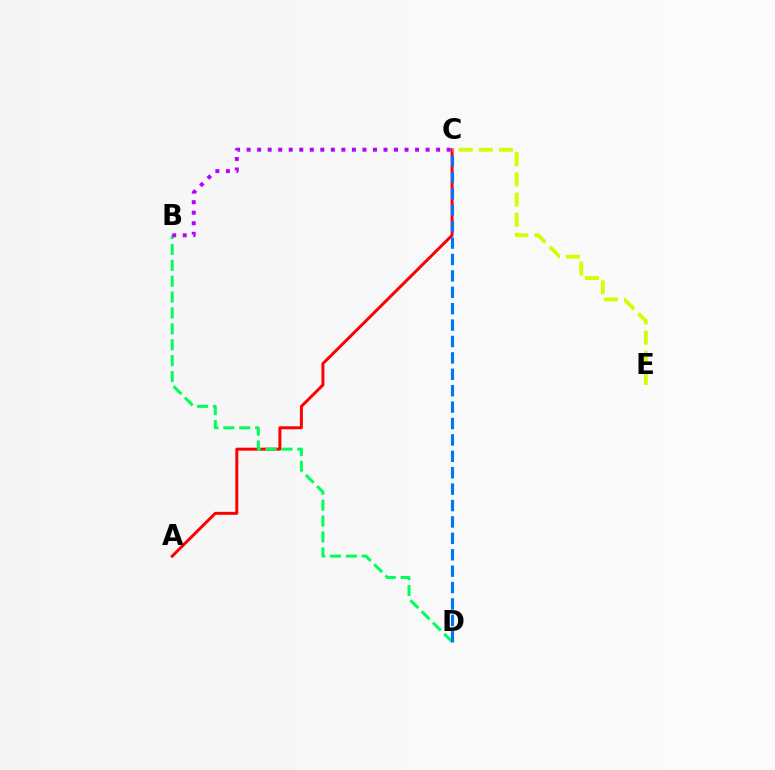{('A', 'C'): [{'color': '#ff0000', 'line_style': 'solid', 'thickness': 2.14}], ('B', 'D'): [{'color': '#00ff5c', 'line_style': 'dashed', 'thickness': 2.16}], ('B', 'C'): [{'color': '#b900ff', 'line_style': 'dotted', 'thickness': 2.86}], ('C', 'E'): [{'color': '#d1ff00', 'line_style': 'dashed', 'thickness': 2.74}], ('C', 'D'): [{'color': '#0074ff', 'line_style': 'dashed', 'thickness': 2.23}]}